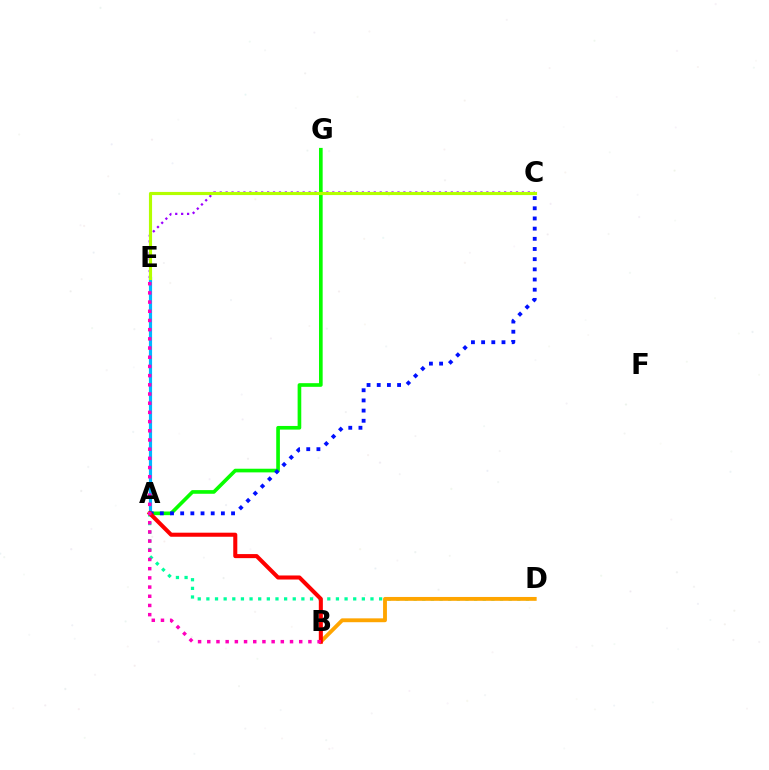{('A', 'E'): [{'color': '#00b5ff', 'line_style': 'solid', 'thickness': 2.28}], ('C', 'E'): [{'color': '#9b00ff', 'line_style': 'dotted', 'thickness': 1.61}, {'color': '#b3ff00', 'line_style': 'solid', 'thickness': 2.26}], ('A', 'D'): [{'color': '#00ff9d', 'line_style': 'dotted', 'thickness': 2.35}], ('A', 'G'): [{'color': '#08ff00', 'line_style': 'solid', 'thickness': 2.63}], ('B', 'D'): [{'color': '#ffa500', 'line_style': 'solid', 'thickness': 2.78}], ('A', 'C'): [{'color': '#0010ff', 'line_style': 'dotted', 'thickness': 2.76}], ('A', 'B'): [{'color': '#ff0000', 'line_style': 'solid', 'thickness': 2.92}], ('B', 'E'): [{'color': '#ff00bd', 'line_style': 'dotted', 'thickness': 2.5}]}